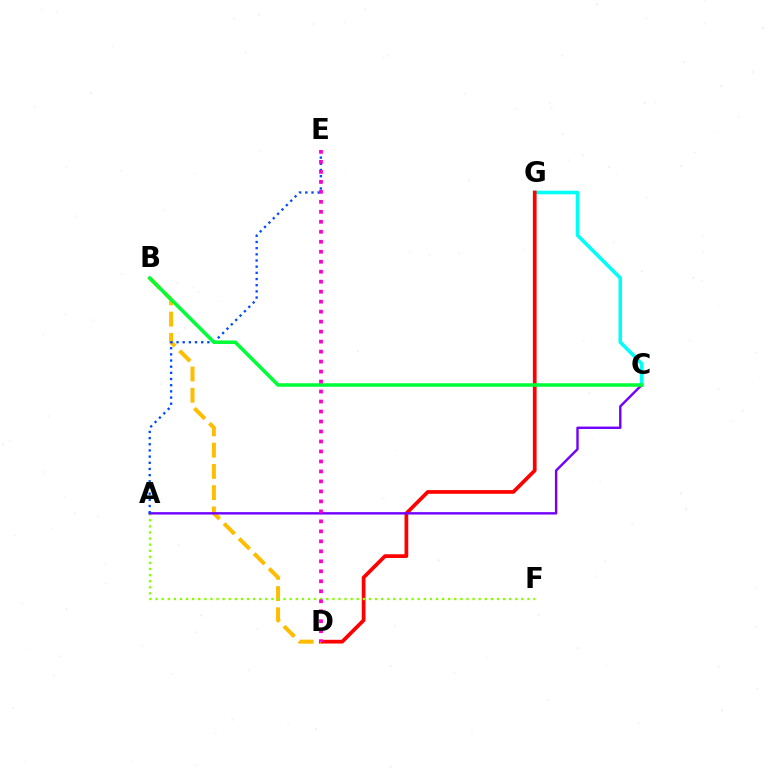{('C', 'G'): [{'color': '#00fff6', 'line_style': 'solid', 'thickness': 2.57}], ('D', 'G'): [{'color': '#ff0000', 'line_style': 'solid', 'thickness': 2.68}], ('B', 'D'): [{'color': '#ffbd00', 'line_style': 'dashed', 'thickness': 2.89}], ('A', 'F'): [{'color': '#84ff00', 'line_style': 'dotted', 'thickness': 1.66}], ('A', 'C'): [{'color': '#7200ff', 'line_style': 'solid', 'thickness': 1.73}], ('A', 'E'): [{'color': '#004bff', 'line_style': 'dotted', 'thickness': 1.68}], ('B', 'C'): [{'color': '#00ff39', 'line_style': 'solid', 'thickness': 2.56}], ('D', 'E'): [{'color': '#ff00cf', 'line_style': 'dotted', 'thickness': 2.71}]}